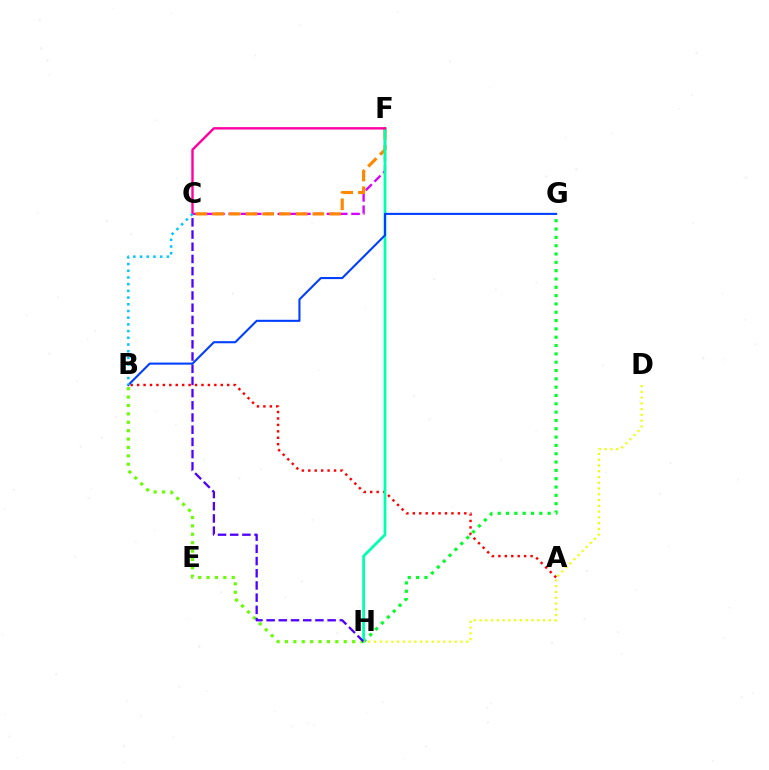{('G', 'H'): [{'color': '#00ff27', 'line_style': 'dotted', 'thickness': 2.26}], ('C', 'F'): [{'color': '#d600ff', 'line_style': 'dashed', 'thickness': 1.67}, {'color': '#ff8800', 'line_style': 'dashed', 'thickness': 2.27}, {'color': '#ff00a0', 'line_style': 'solid', 'thickness': 1.73}], ('B', 'H'): [{'color': '#66ff00', 'line_style': 'dotted', 'thickness': 2.28}], ('A', 'B'): [{'color': '#ff0000', 'line_style': 'dotted', 'thickness': 1.75}], ('F', 'H'): [{'color': '#00ffaf', 'line_style': 'solid', 'thickness': 1.99}], ('C', 'H'): [{'color': '#4f00ff', 'line_style': 'dashed', 'thickness': 1.66}], ('B', 'G'): [{'color': '#003fff', 'line_style': 'solid', 'thickness': 1.51}], ('D', 'H'): [{'color': '#eeff00', 'line_style': 'dotted', 'thickness': 1.57}], ('B', 'C'): [{'color': '#00c7ff', 'line_style': 'dotted', 'thickness': 1.82}]}